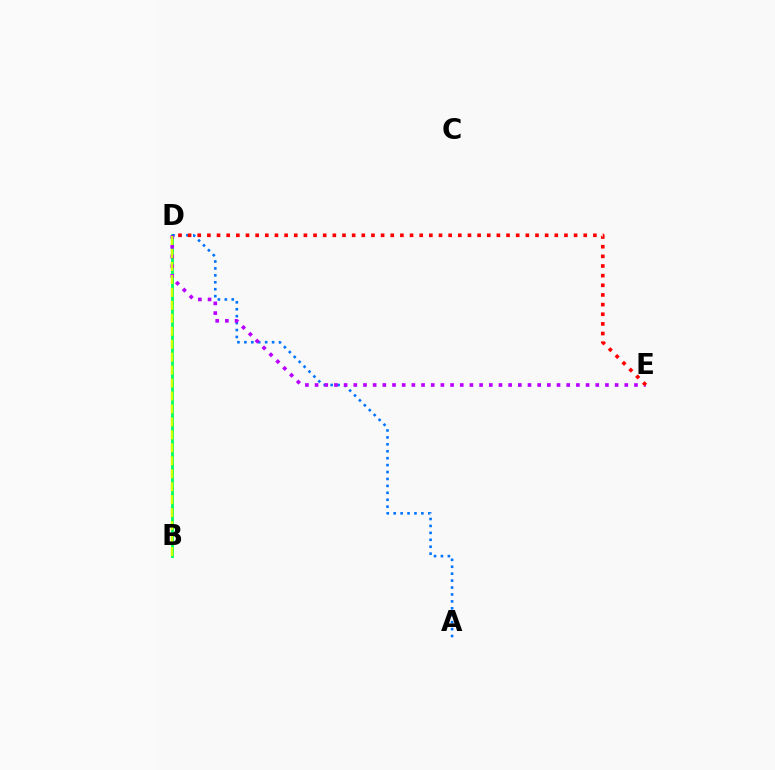{('B', 'D'): [{'color': '#00ff5c', 'line_style': 'solid', 'thickness': 2.02}, {'color': '#d1ff00', 'line_style': 'dashed', 'thickness': 1.76}], ('A', 'D'): [{'color': '#0074ff', 'line_style': 'dotted', 'thickness': 1.88}], ('D', 'E'): [{'color': '#b900ff', 'line_style': 'dotted', 'thickness': 2.63}, {'color': '#ff0000', 'line_style': 'dotted', 'thickness': 2.62}]}